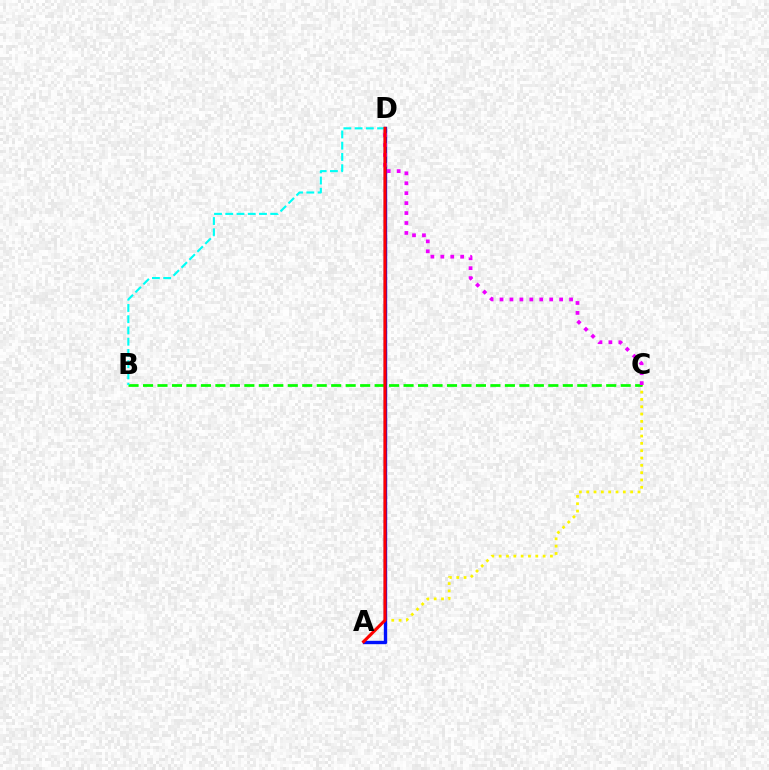{('A', 'C'): [{'color': '#fcf500', 'line_style': 'dotted', 'thickness': 1.99}], ('A', 'D'): [{'color': '#0010ff', 'line_style': 'solid', 'thickness': 2.42}, {'color': '#ff0000', 'line_style': 'solid', 'thickness': 2.22}], ('B', 'C'): [{'color': '#08ff00', 'line_style': 'dashed', 'thickness': 1.97}], ('C', 'D'): [{'color': '#ee00ff', 'line_style': 'dotted', 'thickness': 2.7}], ('B', 'D'): [{'color': '#00fff6', 'line_style': 'dashed', 'thickness': 1.53}]}